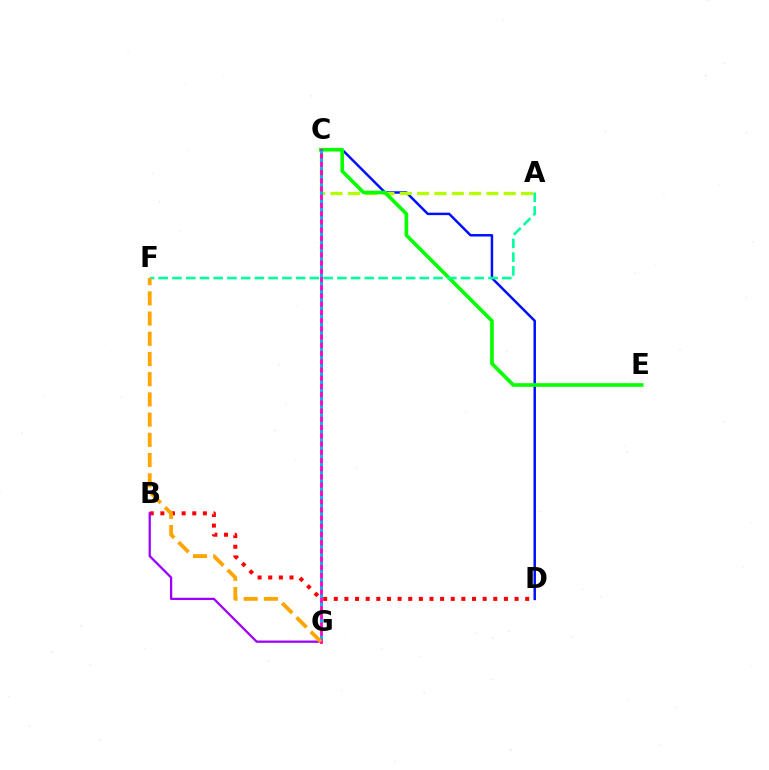{('C', 'D'): [{'color': '#0010ff', 'line_style': 'solid', 'thickness': 1.79}], ('A', 'C'): [{'color': '#b3ff00', 'line_style': 'dashed', 'thickness': 2.35}], ('B', 'D'): [{'color': '#ff0000', 'line_style': 'dotted', 'thickness': 2.89}], ('B', 'G'): [{'color': '#9b00ff', 'line_style': 'solid', 'thickness': 1.64}], ('C', 'E'): [{'color': '#08ff00', 'line_style': 'solid', 'thickness': 2.63}], ('C', 'G'): [{'color': '#ff00bd', 'line_style': 'solid', 'thickness': 2.02}, {'color': '#00b5ff', 'line_style': 'dotted', 'thickness': 2.23}], ('A', 'F'): [{'color': '#00ff9d', 'line_style': 'dashed', 'thickness': 1.87}], ('F', 'G'): [{'color': '#ffa500', 'line_style': 'dashed', 'thickness': 2.75}]}